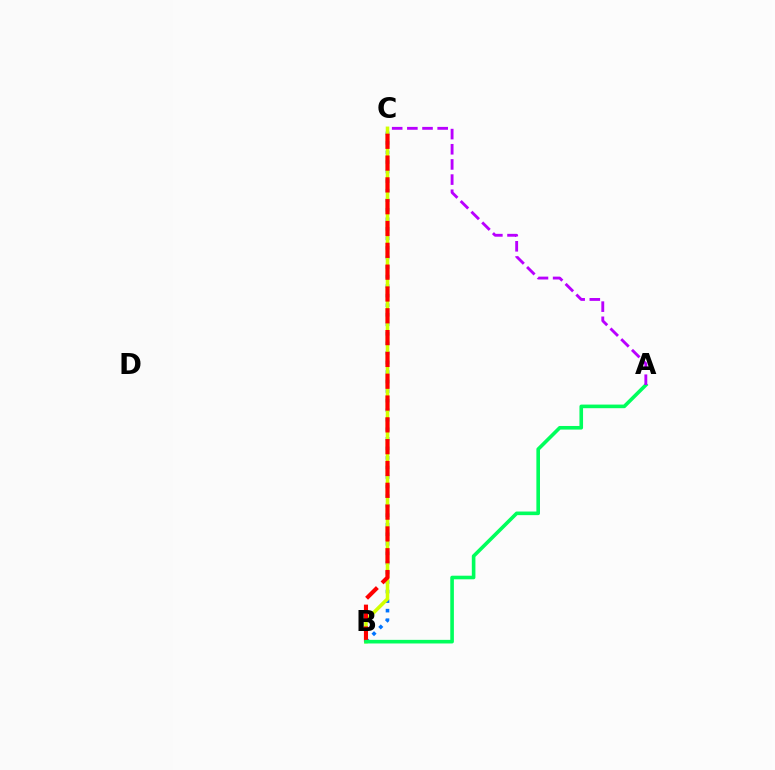{('B', 'C'): [{'color': '#0074ff', 'line_style': 'dotted', 'thickness': 2.59}, {'color': '#d1ff00', 'line_style': 'solid', 'thickness': 2.56}, {'color': '#ff0000', 'line_style': 'dashed', 'thickness': 2.96}], ('A', 'B'): [{'color': '#00ff5c', 'line_style': 'solid', 'thickness': 2.6}], ('A', 'C'): [{'color': '#b900ff', 'line_style': 'dashed', 'thickness': 2.06}]}